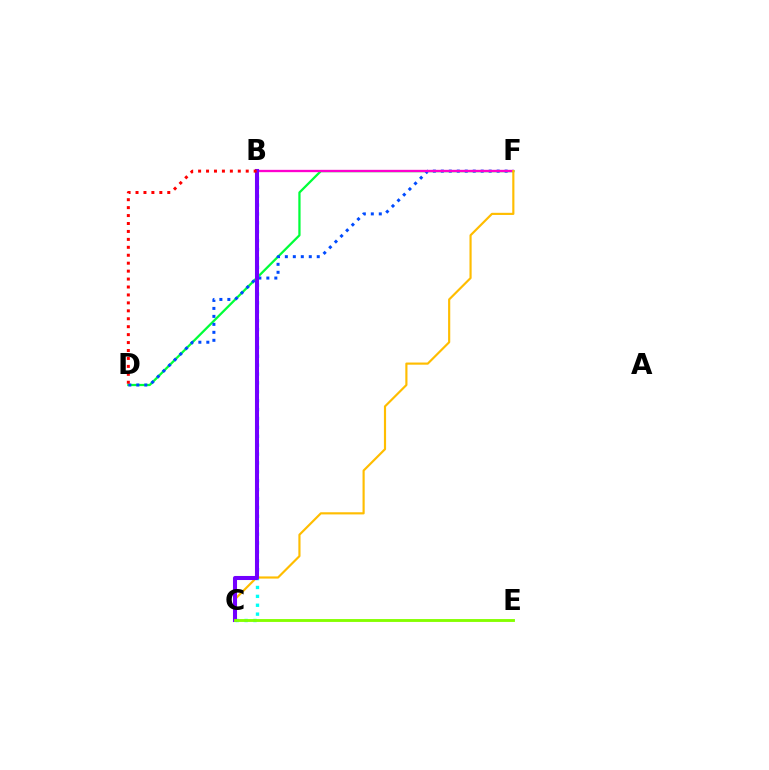{('D', 'F'): [{'color': '#00ff39', 'line_style': 'solid', 'thickness': 1.62}, {'color': '#004bff', 'line_style': 'dotted', 'thickness': 2.17}], ('B', 'C'): [{'color': '#00fff6', 'line_style': 'dotted', 'thickness': 2.42}, {'color': '#7200ff', 'line_style': 'solid', 'thickness': 2.93}], ('B', 'F'): [{'color': '#ff00cf', 'line_style': 'solid', 'thickness': 1.67}], ('C', 'F'): [{'color': '#ffbd00', 'line_style': 'solid', 'thickness': 1.56}], ('B', 'D'): [{'color': '#ff0000', 'line_style': 'dotted', 'thickness': 2.16}], ('C', 'E'): [{'color': '#84ff00', 'line_style': 'solid', 'thickness': 2.06}]}